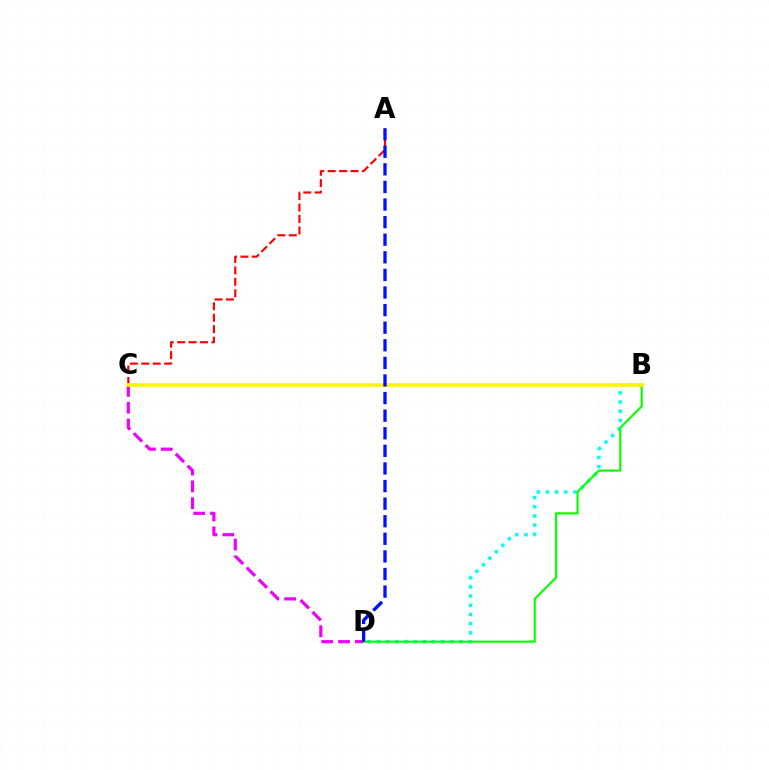{('C', 'D'): [{'color': '#ee00ff', 'line_style': 'dashed', 'thickness': 2.29}], ('A', 'C'): [{'color': '#ff0000', 'line_style': 'dashed', 'thickness': 1.56}], ('B', 'D'): [{'color': '#00fff6', 'line_style': 'dotted', 'thickness': 2.49}, {'color': '#08ff00', 'line_style': 'solid', 'thickness': 1.54}], ('B', 'C'): [{'color': '#fcf500', 'line_style': 'solid', 'thickness': 2.59}], ('A', 'D'): [{'color': '#0010ff', 'line_style': 'dashed', 'thickness': 2.39}]}